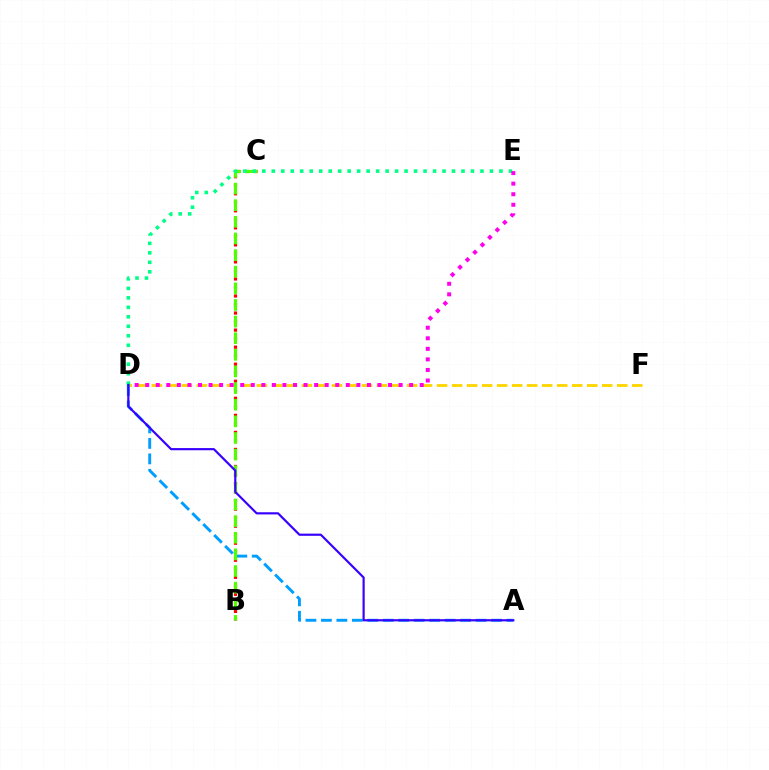{('B', 'C'): [{'color': '#ff0000', 'line_style': 'dotted', 'thickness': 2.32}, {'color': '#4fff00', 'line_style': 'dashed', 'thickness': 2.26}], ('D', 'F'): [{'color': '#ffd500', 'line_style': 'dashed', 'thickness': 2.04}], ('A', 'D'): [{'color': '#009eff', 'line_style': 'dashed', 'thickness': 2.1}, {'color': '#3700ff', 'line_style': 'solid', 'thickness': 1.56}], ('D', 'E'): [{'color': '#00ff86', 'line_style': 'dotted', 'thickness': 2.58}, {'color': '#ff00ed', 'line_style': 'dotted', 'thickness': 2.87}]}